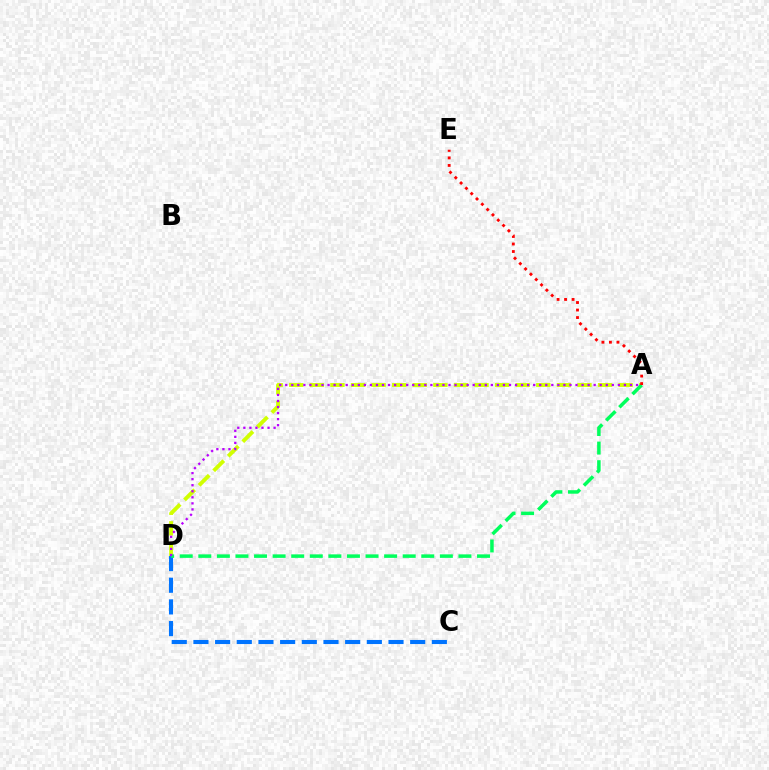{('C', 'D'): [{'color': '#0074ff', 'line_style': 'dashed', 'thickness': 2.94}], ('A', 'D'): [{'color': '#d1ff00', 'line_style': 'dashed', 'thickness': 2.8}, {'color': '#00ff5c', 'line_style': 'dashed', 'thickness': 2.52}, {'color': '#b900ff', 'line_style': 'dotted', 'thickness': 1.64}], ('A', 'E'): [{'color': '#ff0000', 'line_style': 'dotted', 'thickness': 2.04}]}